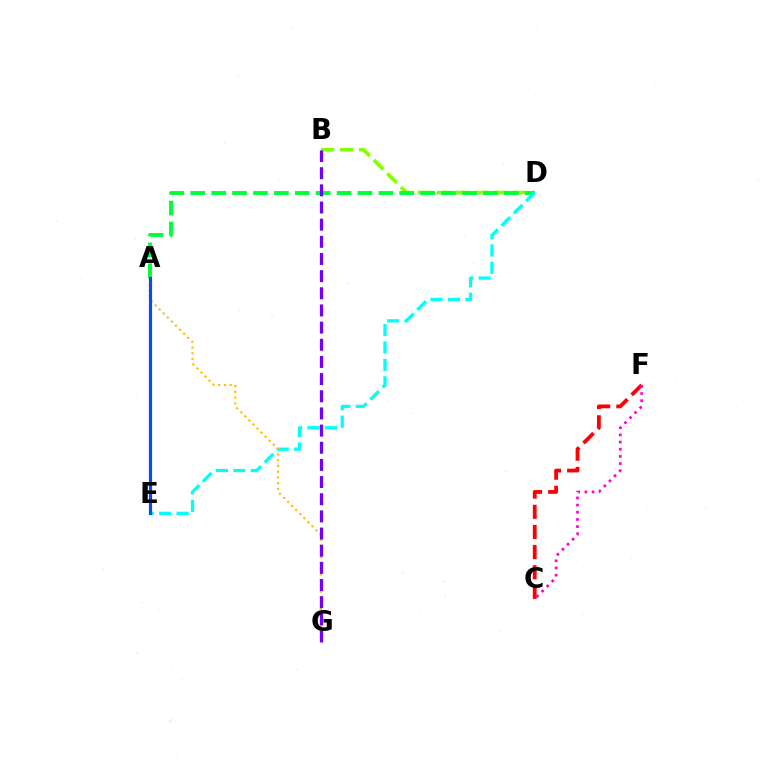{('B', 'D'): [{'color': '#84ff00', 'line_style': 'dashed', 'thickness': 2.59}], ('A', 'D'): [{'color': '#00ff39', 'line_style': 'dashed', 'thickness': 2.84}], ('C', 'F'): [{'color': '#ff0000', 'line_style': 'dashed', 'thickness': 2.74}, {'color': '#ff00cf', 'line_style': 'dotted', 'thickness': 1.95}], ('D', 'E'): [{'color': '#00fff6', 'line_style': 'dashed', 'thickness': 2.36}], ('A', 'G'): [{'color': '#ffbd00', 'line_style': 'dotted', 'thickness': 1.56}], ('B', 'G'): [{'color': '#7200ff', 'line_style': 'dashed', 'thickness': 2.33}], ('A', 'E'): [{'color': '#004bff', 'line_style': 'solid', 'thickness': 2.26}]}